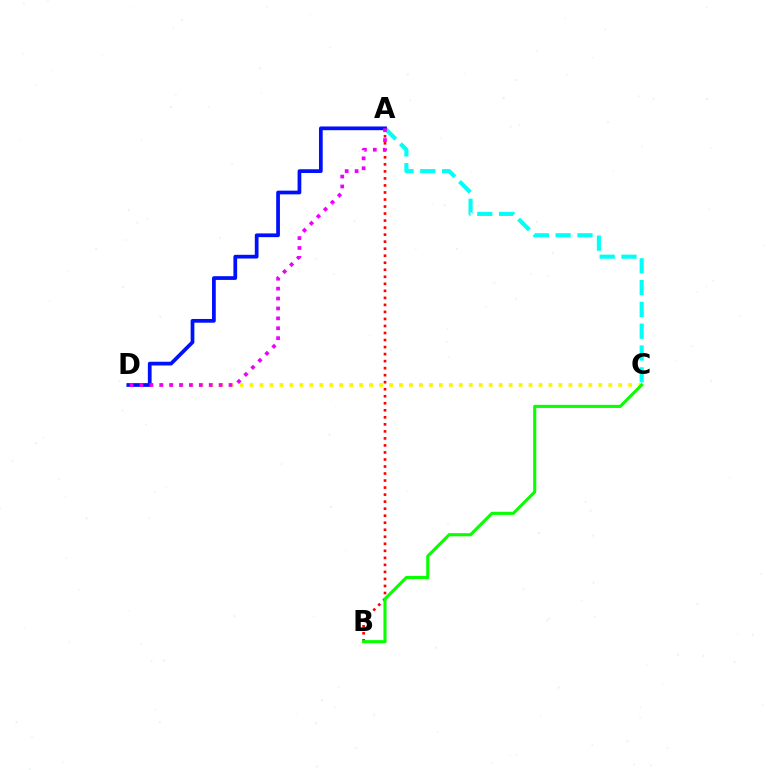{('A', 'B'): [{'color': '#ff0000', 'line_style': 'dotted', 'thickness': 1.91}], ('A', 'C'): [{'color': '#00fff6', 'line_style': 'dashed', 'thickness': 2.96}], ('C', 'D'): [{'color': '#fcf500', 'line_style': 'dotted', 'thickness': 2.71}], ('A', 'D'): [{'color': '#0010ff', 'line_style': 'solid', 'thickness': 2.69}, {'color': '#ee00ff', 'line_style': 'dotted', 'thickness': 2.69}], ('B', 'C'): [{'color': '#08ff00', 'line_style': 'solid', 'thickness': 2.24}]}